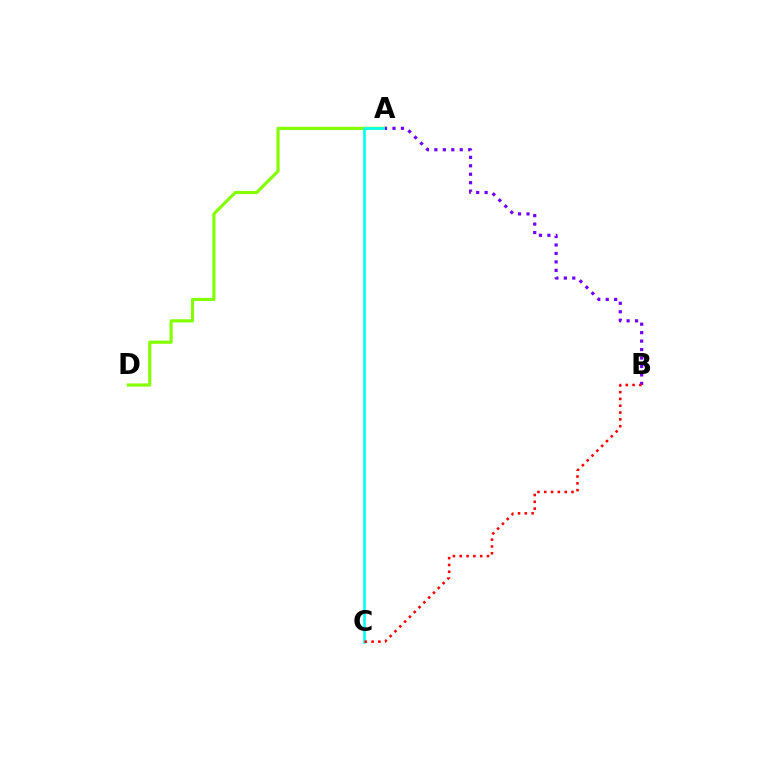{('A', 'D'): [{'color': '#84ff00', 'line_style': 'solid', 'thickness': 2.27}], ('A', 'C'): [{'color': '#00fff6', 'line_style': 'solid', 'thickness': 1.9}], ('A', 'B'): [{'color': '#7200ff', 'line_style': 'dotted', 'thickness': 2.3}], ('B', 'C'): [{'color': '#ff0000', 'line_style': 'dotted', 'thickness': 1.85}]}